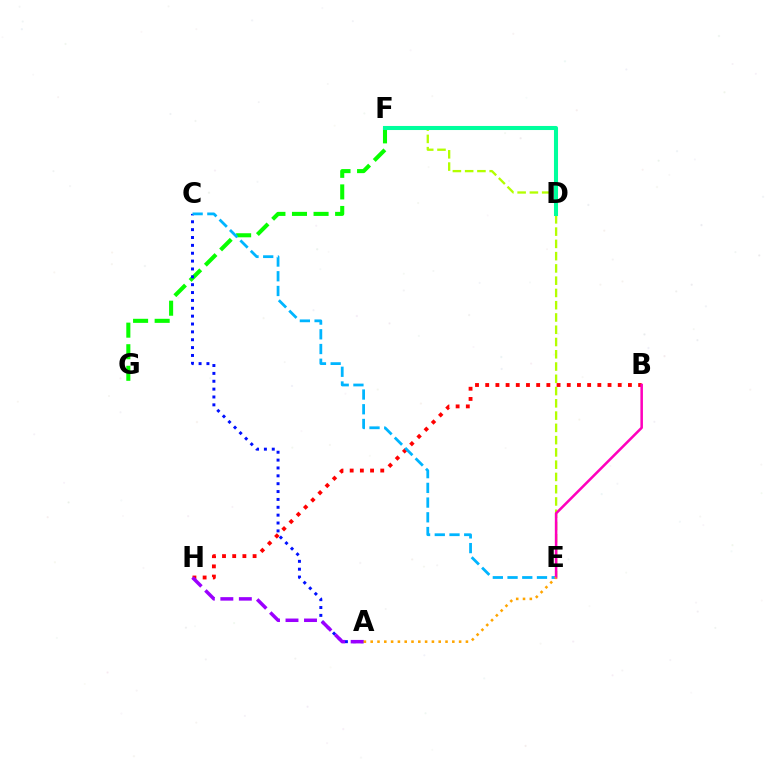{('F', 'G'): [{'color': '#08ff00', 'line_style': 'dashed', 'thickness': 2.93}], ('A', 'C'): [{'color': '#0010ff', 'line_style': 'dotted', 'thickness': 2.14}], ('E', 'F'): [{'color': '#b3ff00', 'line_style': 'dashed', 'thickness': 1.67}], ('B', 'H'): [{'color': '#ff0000', 'line_style': 'dotted', 'thickness': 2.77}], ('D', 'F'): [{'color': '#00ff9d', 'line_style': 'solid', 'thickness': 2.93}], ('C', 'E'): [{'color': '#00b5ff', 'line_style': 'dashed', 'thickness': 2.0}], ('B', 'E'): [{'color': '#ff00bd', 'line_style': 'solid', 'thickness': 1.82}], ('A', 'H'): [{'color': '#9b00ff', 'line_style': 'dashed', 'thickness': 2.51}], ('A', 'E'): [{'color': '#ffa500', 'line_style': 'dotted', 'thickness': 1.85}]}